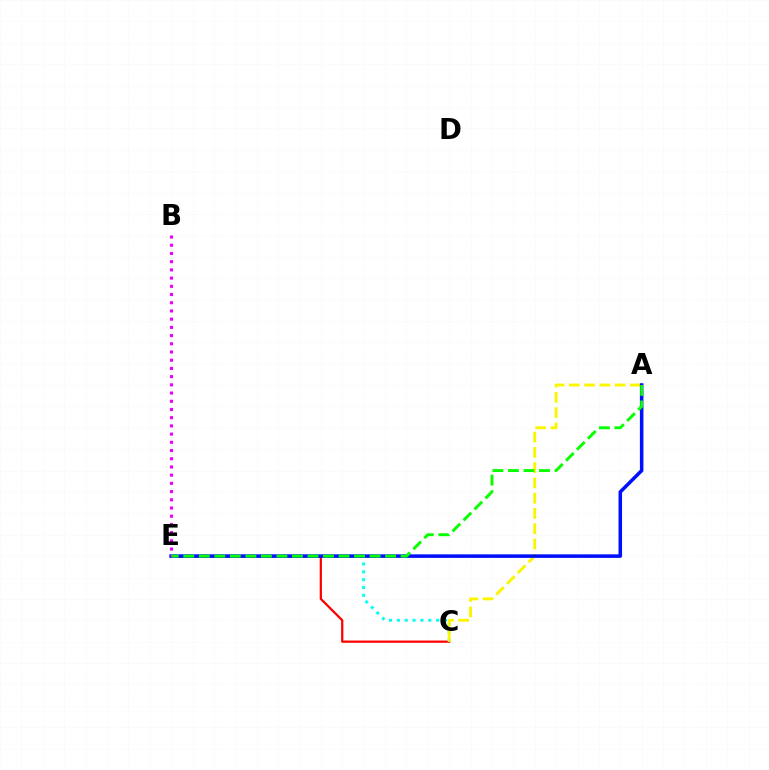{('C', 'E'): [{'color': '#ff0000', 'line_style': 'solid', 'thickness': 1.62}, {'color': '#00fff6', 'line_style': 'dotted', 'thickness': 2.13}], ('A', 'C'): [{'color': '#fcf500', 'line_style': 'dashed', 'thickness': 2.08}], ('A', 'E'): [{'color': '#0010ff', 'line_style': 'solid', 'thickness': 2.55}, {'color': '#08ff00', 'line_style': 'dashed', 'thickness': 2.11}], ('B', 'E'): [{'color': '#ee00ff', 'line_style': 'dotted', 'thickness': 2.23}]}